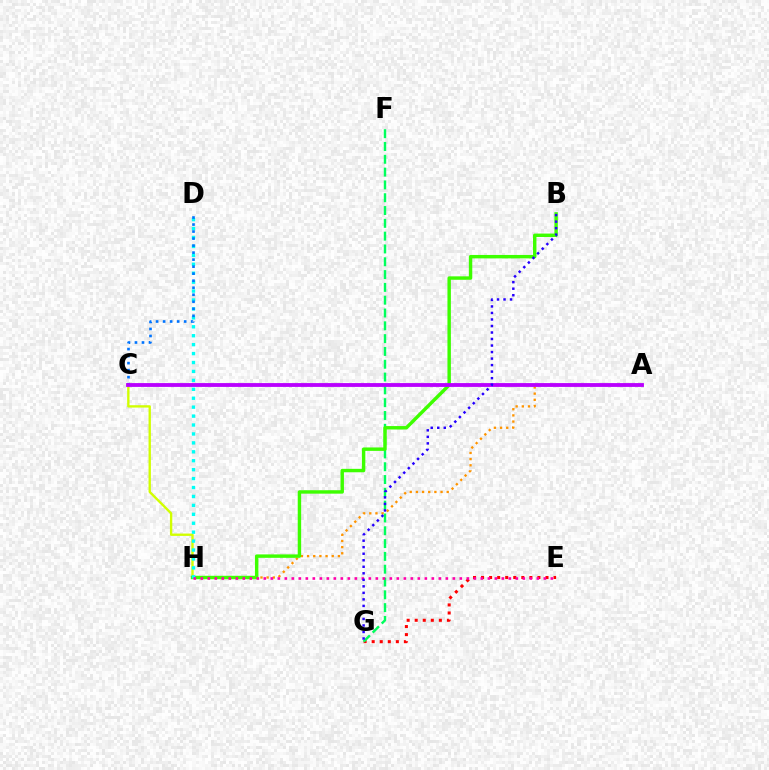{('E', 'G'): [{'color': '#ff0000', 'line_style': 'dotted', 'thickness': 2.19}], ('C', 'H'): [{'color': '#d1ff00', 'line_style': 'solid', 'thickness': 1.69}], ('A', 'H'): [{'color': '#ff9400', 'line_style': 'dotted', 'thickness': 1.67}], ('F', 'G'): [{'color': '#00ff5c', 'line_style': 'dashed', 'thickness': 1.74}], ('B', 'H'): [{'color': '#3dff00', 'line_style': 'solid', 'thickness': 2.47}], ('D', 'H'): [{'color': '#00fff6', 'line_style': 'dotted', 'thickness': 2.43}], ('C', 'D'): [{'color': '#0074ff', 'line_style': 'dotted', 'thickness': 1.91}], ('A', 'C'): [{'color': '#b900ff', 'line_style': 'solid', 'thickness': 2.75}], ('E', 'H'): [{'color': '#ff00ac', 'line_style': 'dotted', 'thickness': 1.9}], ('B', 'G'): [{'color': '#2500ff', 'line_style': 'dotted', 'thickness': 1.77}]}